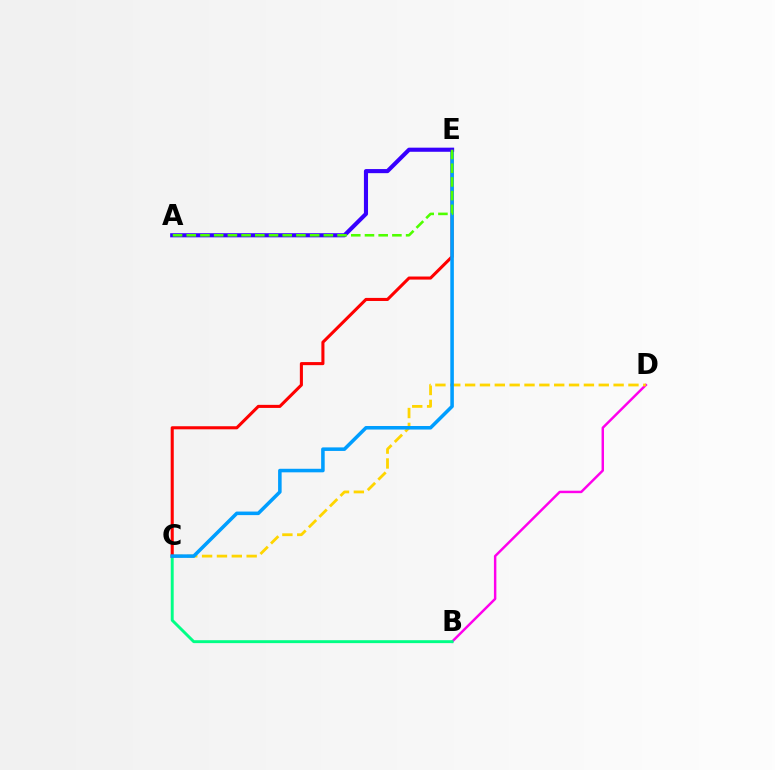{('B', 'D'): [{'color': '#ff00ed', 'line_style': 'solid', 'thickness': 1.76}], ('B', 'C'): [{'color': '#00ff86', 'line_style': 'solid', 'thickness': 2.1}], ('C', 'D'): [{'color': '#ffd500', 'line_style': 'dashed', 'thickness': 2.02}], ('C', 'E'): [{'color': '#ff0000', 'line_style': 'solid', 'thickness': 2.21}, {'color': '#009eff', 'line_style': 'solid', 'thickness': 2.56}], ('A', 'E'): [{'color': '#3700ff', 'line_style': 'solid', 'thickness': 2.96}, {'color': '#4fff00', 'line_style': 'dashed', 'thickness': 1.86}]}